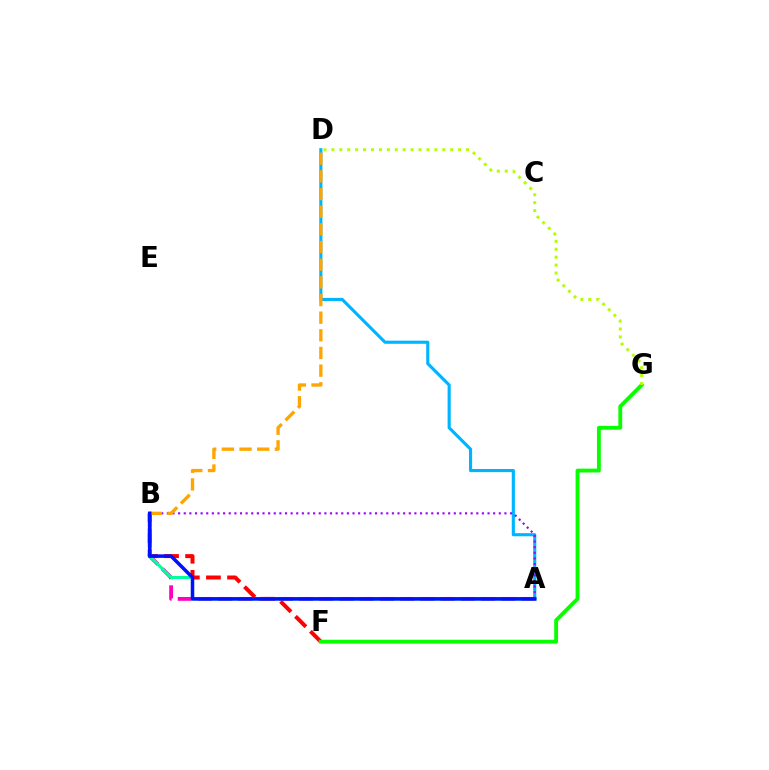{('B', 'F'): [{'color': '#ff0000', 'line_style': 'dashed', 'thickness': 2.87}], ('A', 'D'): [{'color': '#00b5ff', 'line_style': 'solid', 'thickness': 2.25}], ('A', 'B'): [{'color': '#9b00ff', 'line_style': 'dotted', 'thickness': 1.53}, {'color': '#ff00bd', 'line_style': 'dashed', 'thickness': 2.75}, {'color': '#00ff9d', 'line_style': 'solid', 'thickness': 2.19}, {'color': '#0010ff', 'line_style': 'solid', 'thickness': 2.54}], ('F', 'G'): [{'color': '#08ff00', 'line_style': 'solid', 'thickness': 2.77}], ('B', 'D'): [{'color': '#ffa500', 'line_style': 'dashed', 'thickness': 2.4}], ('D', 'G'): [{'color': '#b3ff00', 'line_style': 'dotted', 'thickness': 2.15}]}